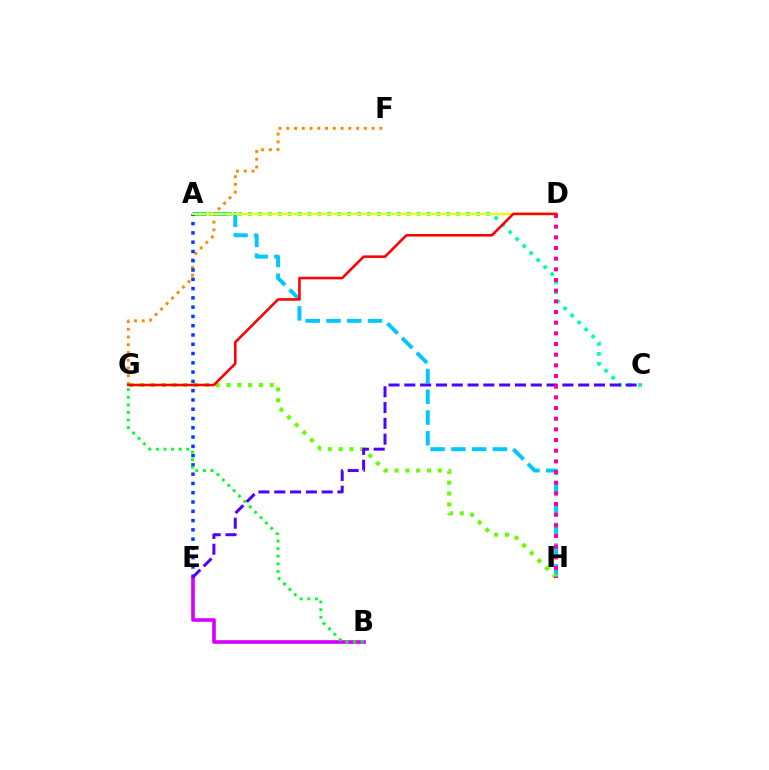{('A', 'H'): [{'color': '#00c7ff', 'line_style': 'dashed', 'thickness': 2.82}], ('A', 'C'): [{'color': '#00ffaf', 'line_style': 'dotted', 'thickness': 2.69}], ('F', 'G'): [{'color': '#ff8800', 'line_style': 'dotted', 'thickness': 2.11}], ('G', 'H'): [{'color': '#66ff00', 'line_style': 'dotted', 'thickness': 2.94}], ('A', 'E'): [{'color': '#003fff', 'line_style': 'dotted', 'thickness': 2.52}], ('A', 'D'): [{'color': '#eeff00', 'line_style': 'solid', 'thickness': 1.62}], ('B', 'E'): [{'color': '#d600ff', 'line_style': 'solid', 'thickness': 2.61}], ('B', 'G'): [{'color': '#00ff27', 'line_style': 'dotted', 'thickness': 2.07}], ('C', 'E'): [{'color': '#4f00ff', 'line_style': 'dashed', 'thickness': 2.15}], ('D', 'H'): [{'color': '#ff00a0', 'line_style': 'dotted', 'thickness': 2.9}], ('D', 'G'): [{'color': '#ff0000', 'line_style': 'solid', 'thickness': 1.85}]}